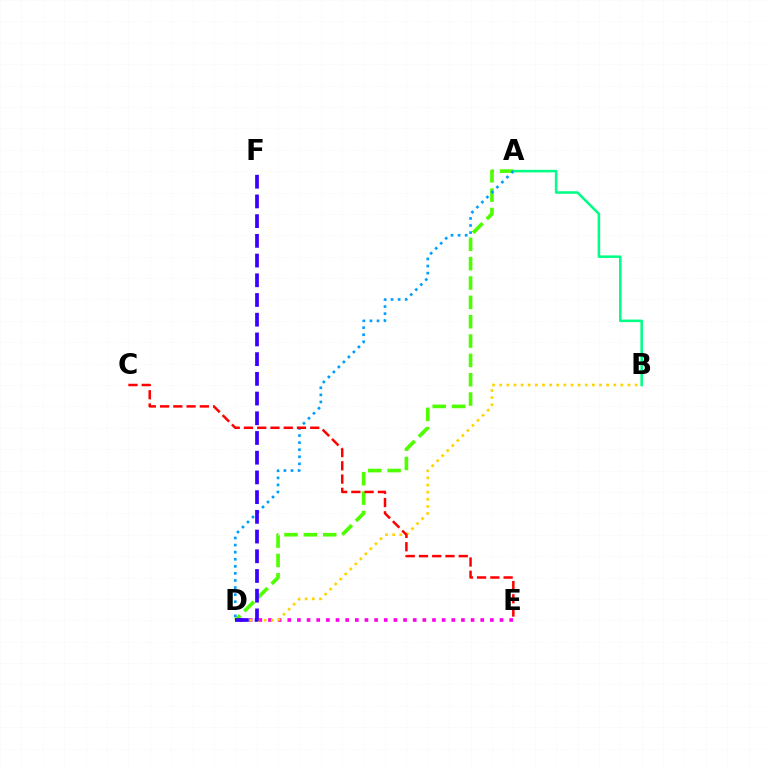{('A', 'B'): [{'color': '#00ff86', 'line_style': 'solid', 'thickness': 1.83}], ('A', 'D'): [{'color': '#4fff00', 'line_style': 'dashed', 'thickness': 2.63}, {'color': '#009eff', 'line_style': 'dotted', 'thickness': 1.92}], ('D', 'E'): [{'color': '#ff00ed', 'line_style': 'dotted', 'thickness': 2.62}], ('B', 'D'): [{'color': '#ffd500', 'line_style': 'dotted', 'thickness': 1.94}], ('C', 'E'): [{'color': '#ff0000', 'line_style': 'dashed', 'thickness': 1.8}], ('D', 'F'): [{'color': '#3700ff', 'line_style': 'dashed', 'thickness': 2.68}]}